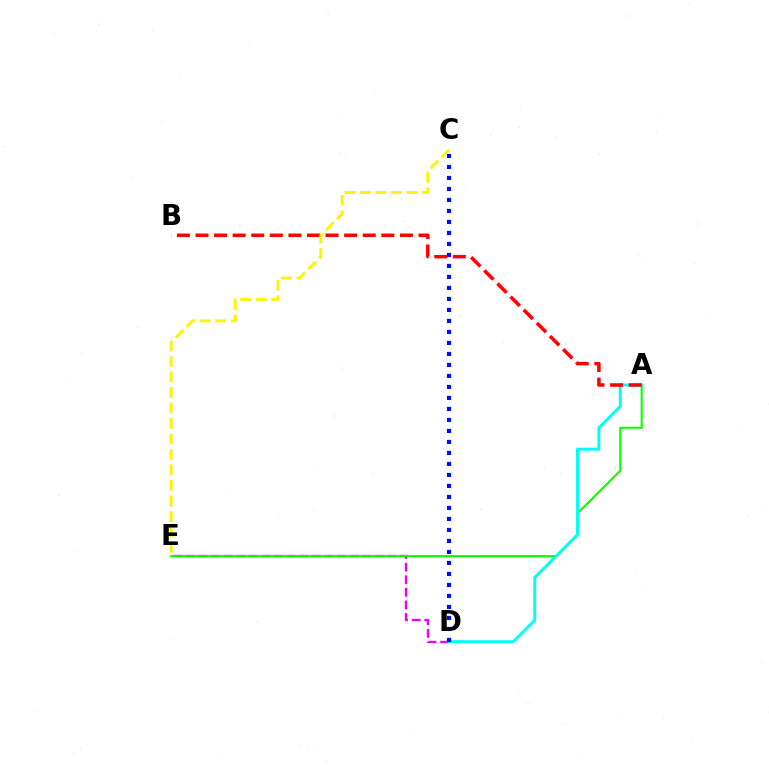{('D', 'E'): [{'color': '#ee00ff', 'line_style': 'dashed', 'thickness': 1.71}], ('A', 'E'): [{'color': '#08ff00', 'line_style': 'solid', 'thickness': 1.5}], ('A', 'D'): [{'color': '#00fff6', 'line_style': 'solid', 'thickness': 2.13}], ('A', 'B'): [{'color': '#ff0000', 'line_style': 'dashed', 'thickness': 2.52}], ('C', 'D'): [{'color': '#0010ff', 'line_style': 'dotted', 'thickness': 2.99}], ('C', 'E'): [{'color': '#fcf500', 'line_style': 'dashed', 'thickness': 2.11}]}